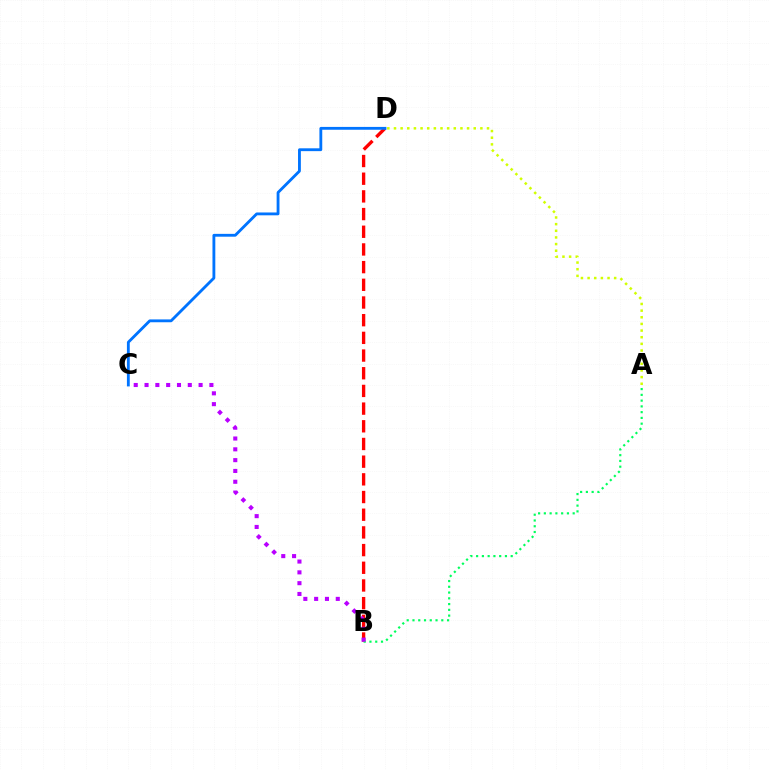{('B', 'D'): [{'color': '#ff0000', 'line_style': 'dashed', 'thickness': 2.4}], ('C', 'D'): [{'color': '#0074ff', 'line_style': 'solid', 'thickness': 2.04}], ('A', 'D'): [{'color': '#d1ff00', 'line_style': 'dotted', 'thickness': 1.81}], ('A', 'B'): [{'color': '#00ff5c', 'line_style': 'dotted', 'thickness': 1.57}], ('B', 'C'): [{'color': '#b900ff', 'line_style': 'dotted', 'thickness': 2.94}]}